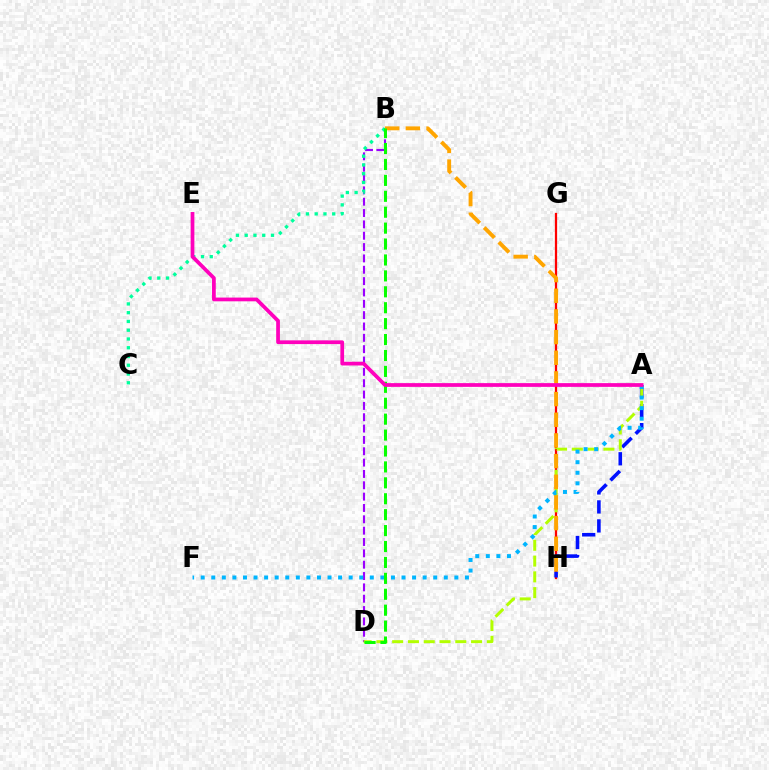{('G', 'H'): [{'color': '#ff0000', 'line_style': 'solid', 'thickness': 1.63}], ('B', 'D'): [{'color': '#9b00ff', 'line_style': 'dashed', 'thickness': 1.54}, {'color': '#08ff00', 'line_style': 'dashed', 'thickness': 2.16}], ('A', 'H'): [{'color': '#0010ff', 'line_style': 'dashed', 'thickness': 2.58}], ('A', 'D'): [{'color': '#b3ff00', 'line_style': 'dashed', 'thickness': 2.14}], ('A', 'F'): [{'color': '#00b5ff', 'line_style': 'dotted', 'thickness': 2.87}], ('B', 'C'): [{'color': '#00ff9d', 'line_style': 'dotted', 'thickness': 2.38}], ('B', 'H'): [{'color': '#ffa500', 'line_style': 'dashed', 'thickness': 2.81}], ('A', 'E'): [{'color': '#ff00bd', 'line_style': 'solid', 'thickness': 2.69}]}